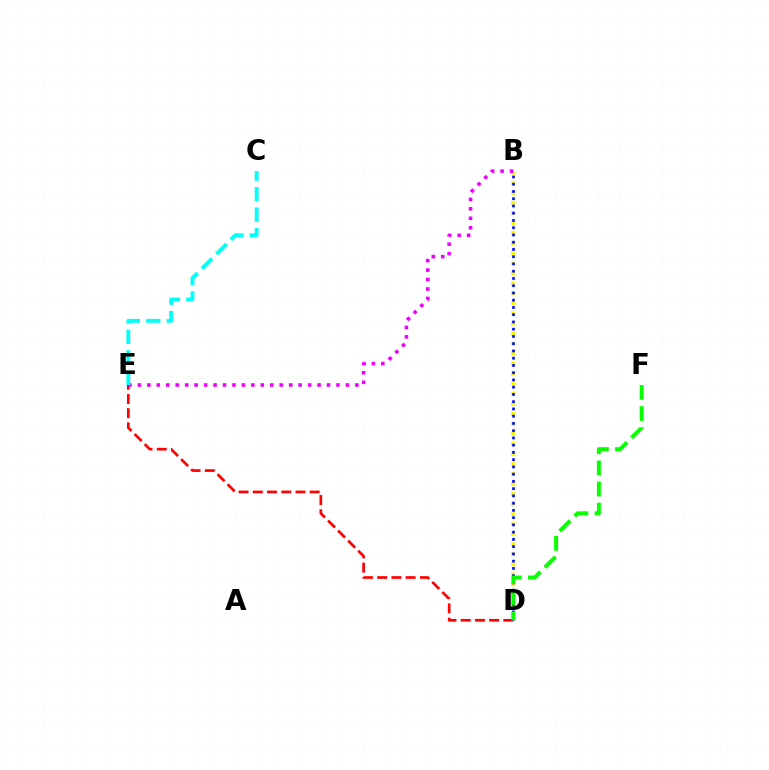{('D', 'E'): [{'color': '#ff0000', 'line_style': 'dashed', 'thickness': 1.93}], ('B', 'D'): [{'color': '#fcf500', 'line_style': 'dotted', 'thickness': 2.73}, {'color': '#0010ff', 'line_style': 'dotted', 'thickness': 1.97}], ('B', 'E'): [{'color': '#ee00ff', 'line_style': 'dotted', 'thickness': 2.57}], ('C', 'E'): [{'color': '#00fff6', 'line_style': 'dashed', 'thickness': 2.78}], ('D', 'F'): [{'color': '#08ff00', 'line_style': 'dashed', 'thickness': 2.87}]}